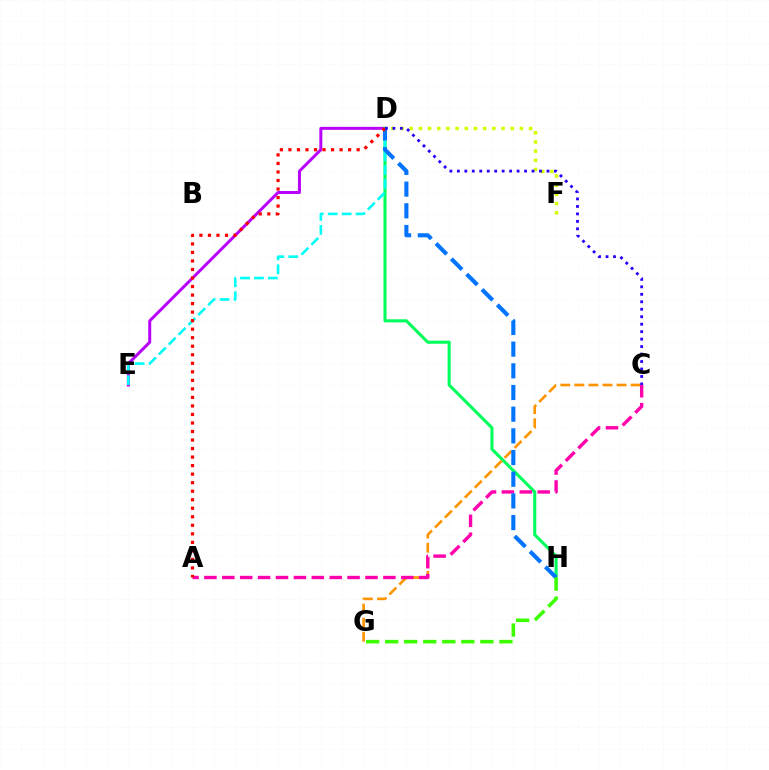{('D', 'F'): [{'color': '#d1ff00', 'line_style': 'dotted', 'thickness': 2.49}], ('D', 'E'): [{'color': '#b900ff', 'line_style': 'solid', 'thickness': 2.15}, {'color': '#00fff6', 'line_style': 'dashed', 'thickness': 1.89}], ('D', 'H'): [{'color': '#00ff5c', 'line_style': 'solid', 'thickness': 2.22}, {'color': '#0074ff', 'line_style': 'dashed', 'thickness': 2.95}], ('C', 'G'): [{'color': '#ff9400', 'line_style': 'dashed', 'thickness': 1.91}], ('A', 'C'): [{'color': '#ff00ac', 'line_style': 'dashed', 'thickness': 2.43}], ('A', 'D'): [{'color': '#ff0000', 'line_style': 'dotted', 'thickness': 2.32}], ('G', 'H'): [{'color': '#3dff00', 'line_style': 'dashed', 'thickness': 2.59}], ('C', 'D'): [{'color': '#2500ff', 'line_style': 'dotted', 'thickness': 2.03}]}